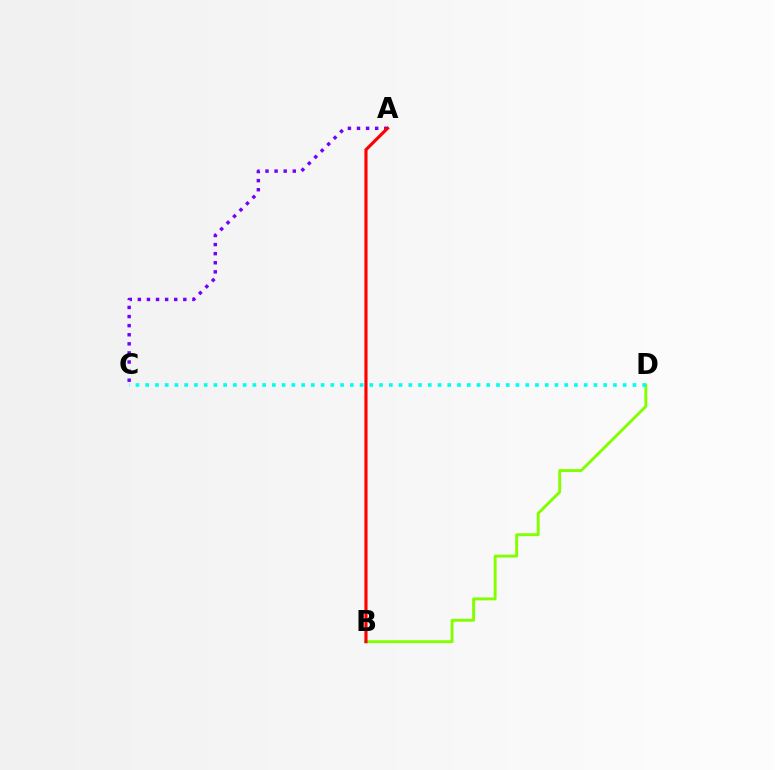{('A', 'C'): [{'color': '#7200ff', 'line_style': 'dotted', 'thickness': 2.47}], ('B', 'D'): [{'color': '#84ff00', 'line_style': 'solid', 'thickness': 2.1}], ('C', 'D'): [{'color': '#00fff6', 'line_style': 'dotted', 'thickness': 2.65}], ('A', 'B'): [{'color': '#ff0000', 'line_style': 'solid', 'thickness': 2.27}]}